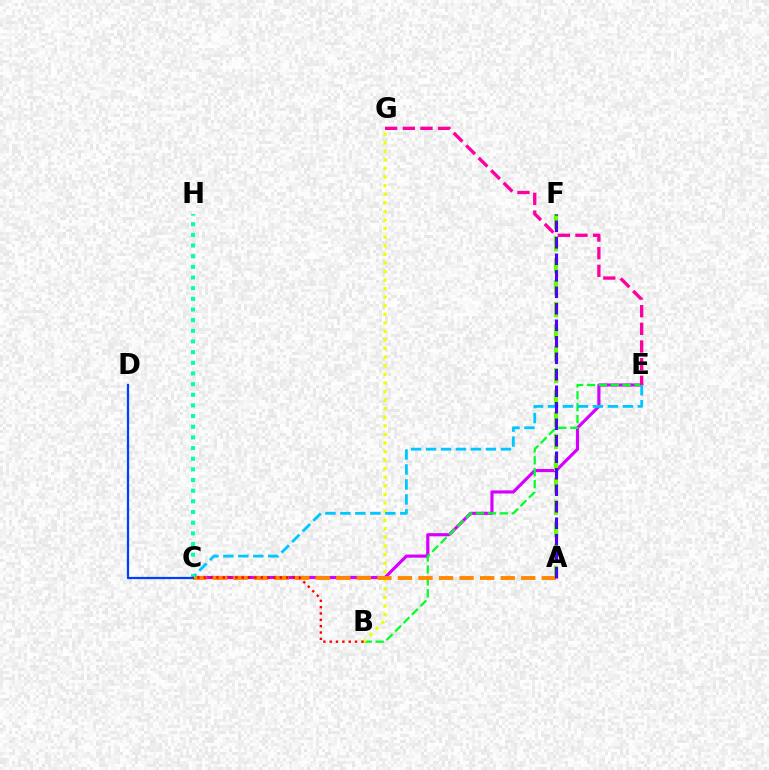{('C', 'E'): [{'color': '#d600ff', 'line_style': 'solid', 'thickness': 2.27}, {'color': '#00c7ff', 'line_style': 'dashed', 'thickness': 2.03}], ('B', 'E'): [{'color': '#00ff27', 'line_style': 'dashed', 'thickness': 1.62}], ('A', 'F'): [{'color': '#66ff00', 'line_style': 'dashed', 'thickness': 2.99}, {'color': '#4f00ff', 'line_style': 'dashed', 'thickness': 2.24}], ('E', 'G'): [{'color': '#ff00a0', 'line_style': 'dashed', 'thickness': 2.4}], ('B', 'G'): [{'color': '#eeff00', 'line_style': 'dotted', 'thickness': 2.33}], ('A', 'C'): [{'color': '#ff8800', 'line_style': 'dashed', 'thickness': 2.79}], ('C', 'H'): [{'color': '#00ffaf', 'line_style': 'dotted', 'thickness': 2.9}], ('C', 'D'): [{'color': '#003fff', 'line_style': 'solid', 'thickness': 1.61}], ('B', 'C'): [{'color': '#ff0000', 'line_style': 'dotted', 'thickness': 1.72}]}